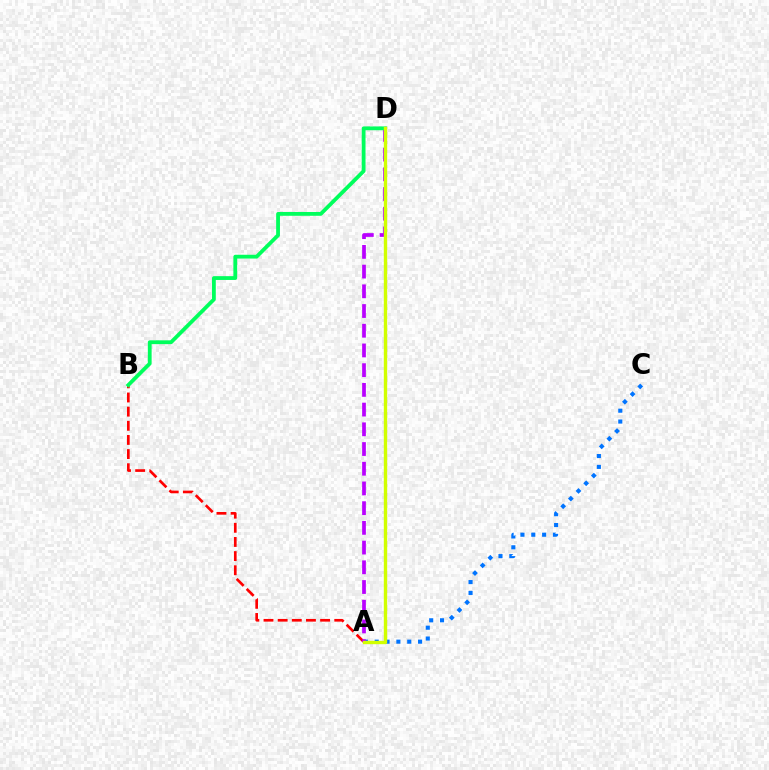{('A', 'B'): [{'color': '#ff0000', 'line_style': 'dashed', 'thickness': 1.92}], ('A', 'C'): [{'color': '#0074ff', 'line_style': 'dotted', 'thickness': 2.94}], ('A', 'D'): [{'color': '#b900ff', 'line_style': 'dashed', 'thickness': 2.68}, {'color': '#d1ff00', 'line_style': 'solid', 'thickness': 2.43}], ('B', 'D'): [{'color': '#00ff5c', 'line_style': 'solid', 'thickness': 2.74}]}